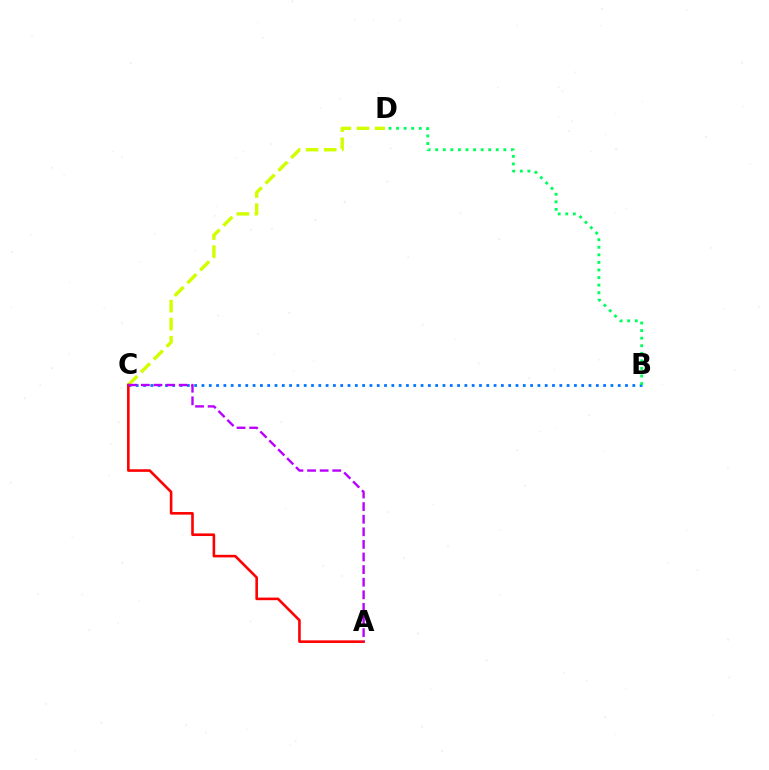{('B', 'C'): [{'color': '#0074ff', 'line_style': 'dotted', 'thickness': 1.98}], ('C', 'D'): [{'color': '#d1ff00', 'line_style': 'dashed', 'thickness': 2.45}], ('A', 'C'): [{'color': '#ff0000', 'line_style': 'solid', 'thickness': 1.88}, {'color': '#b900ff', 'line_style': 'dashed', 'thickness': 1.71}], ('B', 'D'): [{'color': '#00ff5c', 'line_style': 'dotted', 'thickness': 2.06}]}